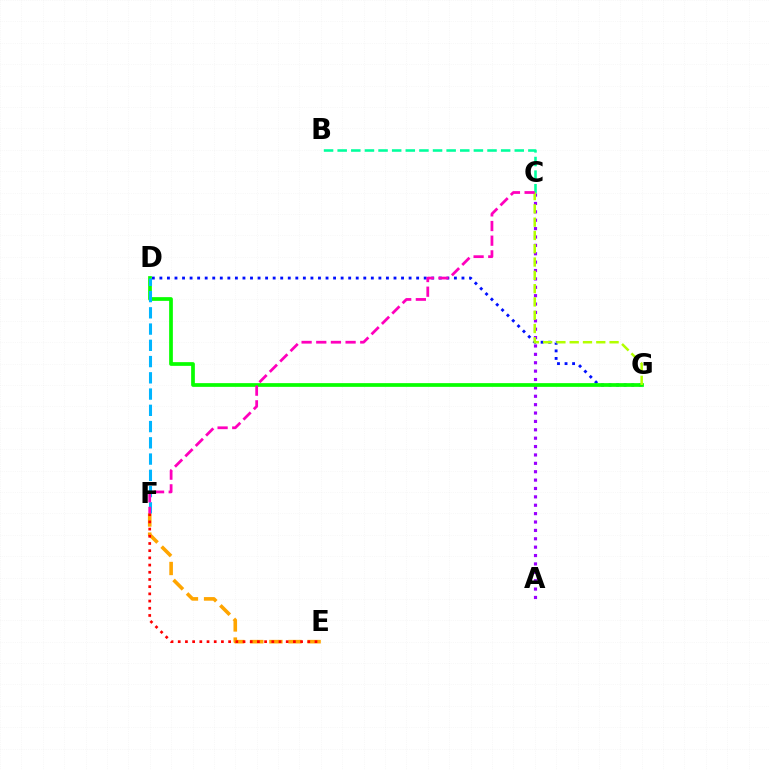{('A', 'C'): [{'color': '#9b00ff', 'line_style': 'dotted', 'thickness': 2.28}], ('D', 'G'): [{'color': '#0010ff', 'line_style': 'dotted', 'thickness': 2.05}, {'color': '#08ff00', 'line_style': 'solid', 'thickness': 2.68}], ('E', 'F'): [{'color': '#ffa500', 'line_style': 'dashed', 'thickness': 2.6}, {'color': '#ff0000', 'line_style': 'dotted', 'thickness': 1.96}], ('B', 'C'): [{'color': '#00ff9d', 'line_style': 'dashed', 'thickness': 1.85}], ('D', 'F'): [{'color': '#00b5ff', 'line_style': 'dashed', 'thickness': 2.21}], ('C', 'G'): [{'color': '#b3ff00', 'line_style': 'dashed', 'thickness': 1.81}], ('C', 'F'): [{'color': '#ff00bd', 'line_style': 'dashed', 'thickness': 1.99}]}